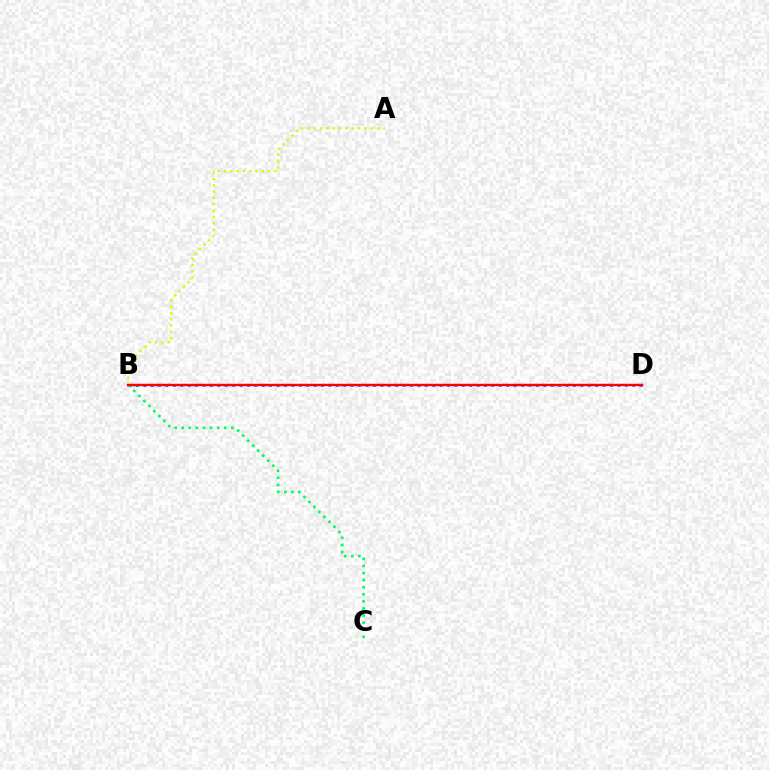{('B', 'D'): [{'color': '#b900ff', 'line_style': 'solid', 'thickness': 1.67}, {'color': '#0074ff', 'line_style': 'dotted', 'thickness': 2.01}, {'color': '#ff0000', 'line_style': 'solid', 'thickness': 1.57}], ('A', 'B'): [{'color': '#d1ff00', 'line_style': 'dotted', 'thickness': 1.72}], ('B', 'C'): [{'color': '#00ff5c', 'line_style': 'dotted', 'thickness': 1.92}]}